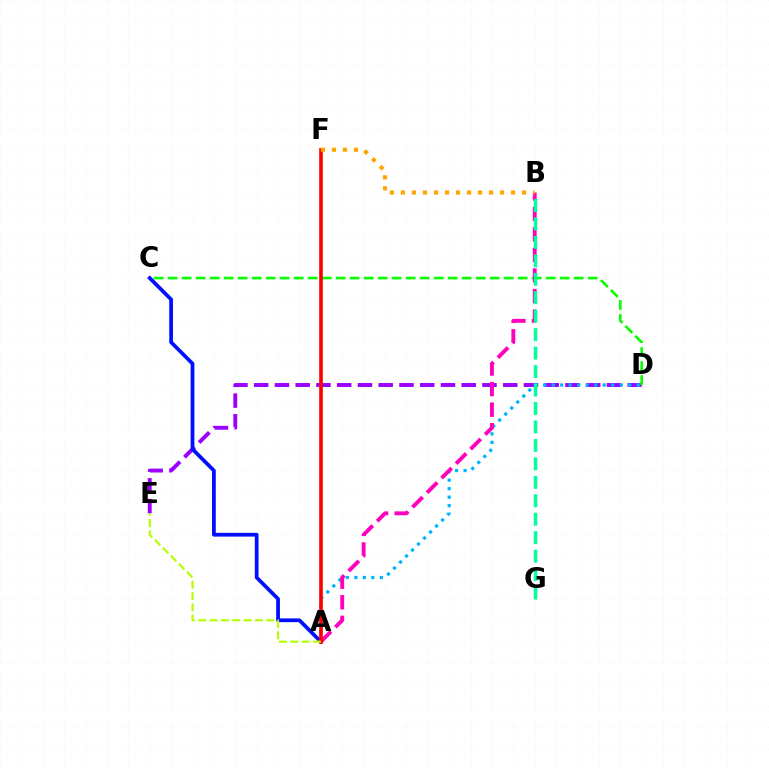{('D', 'E'): [{'color': '#9b00ff', 'line_style': 'dashed', 'thickness': 2.82}], ('A', 'D'): [{'color': '#00b5ff', 'line_style': 'dotted', 'thickness': 2.31}], ('C', 'D'): [{'color': '#08ff00', 'line_style': 'dashed', 'thickness': 1.9}], ('A', 'C'): [{'color': '#0010ff', 'line_style': 'solid', 'thickness': 2.7}], ('A', 'B'): [{'color': '#ff00bd', 'line_style': 'dashed', 'thickness': 2.79}], ('A', 'F'): [{'color': '#ff0000', 'line_style': 'solid', 'thickness': 2.62}], ('A', 'E'): [{'color': '#b3ff00', 'line_style': 'dashed', 'thickness': 1.54}], ('B', 'F'): [{'color': '#ffa500', 'line_style': 'dotted', 'thickness': 3.0}], ('B', 'G'): [{'color': '#00ff9d', 'line_style': 'dashed', 'thickness': 2.51}]}